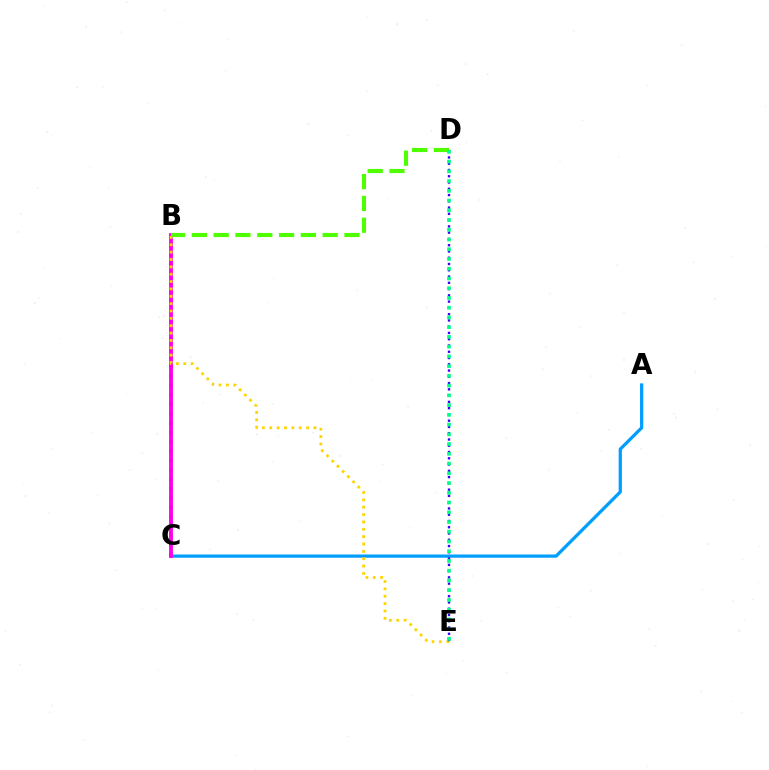{('A', 'C'): [{'color': '#009eff', 'line_style': 'solid', 'thickness': 2.33}], ('B', 'C'): [{'color': '#ff0000', 'line_style': 'dotted', 'thickness': 2.54}, {'color': '#ff00ed', 'line_style': 'solid', 'thickness': 2.76}], ('B', 'E'): [{'color': '#ffd500', 'line_style': 'dotted', 'thickness': 2.0}], ('D', 'E'): [{'color': '#3700ff', 'line_style': 'dotted', 'thickness': 1.7}, {'color': '#00ff86', 'line_style': 'dotted', 'thickness': 2.65}], ('B', 'D'): [{'color': '#4fff00', 'line_style': 'dashed', 'thickness': 2.96}]}